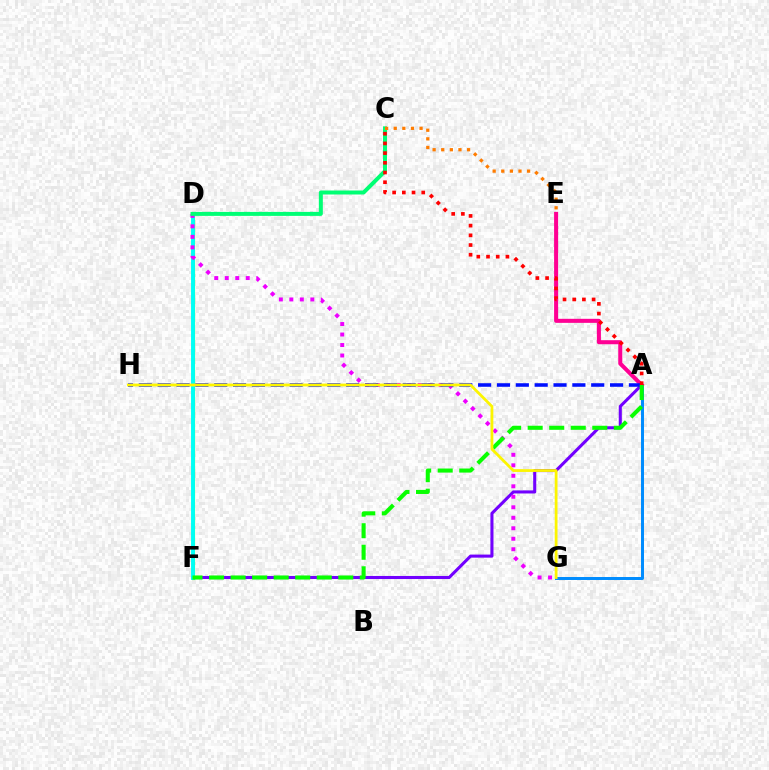{('A', 'G'): [{'color': '#008cff', 'line_style': 'solid', 'thickness': 2.15}], ('A', 'F'): [{'color': '#7200ff', 'line_style': 'solid', 'thickness': 2.21}, {'color': '#08ff00', 'line_style': 'dashed', 'thickness': 2.93}], ('D', 'F'): [{'color': '#84ff00', 'line_style': 'solid', 'thickness': 2.27}, {'color': '#00fff6', 'line_style': 'solid', 'thickness': 2.8}], ('A', 'E'): [{'color': '#ff0094', 'line_style': 'solid', 'thickness': 2.91}], ('D', 'G'): [{'color': '#ee00ff', 'line_style': 'dotted', 'thickness': 2.85}], ('A', 'H'): [{'color': '#0010ff', 'line_style': 'dashed', 'thickness': 2.56}], ('C', 'D'): [{'color': '#00ff74', 'line_style': 'solid', 'thickness': 2.87}], ('A', 'C'): [{'color': '#ff0000', 'line_style': 'dotted', 'thickness': 2.64}], ('C', 'E'): [{'color': '#ff7c00', 'line_style': 'dotted', 'thickness': 2.34}], ('G', 'H'): [{'color': '#fcf500', 'line_style': 'solid', 'thickness': 2.0}]}